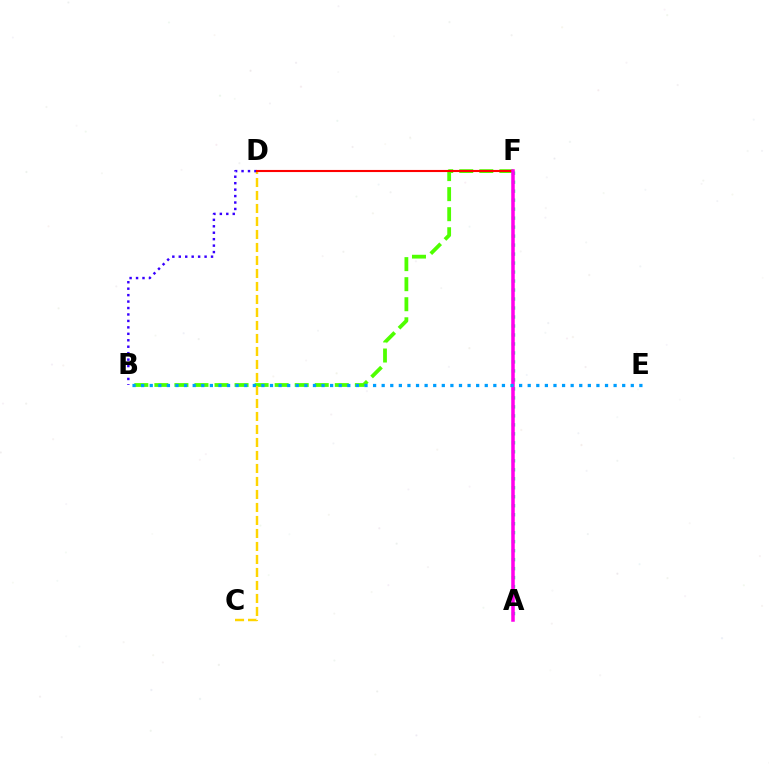{('B', 'F'): [{'color': '#4fff00', 'line_style': 'dashed', 'thickness': 2.72}], ('A', 'F'): [{'color': '#00ff86', 'line_style': 'dotted', 'thickness': 2.44}, {'color': '#ff00ed', 'line_style': 'solid', 'thickness': 2.53}], ('C', 'D'): [{'color': '#ffd500', 'line_style': 'dashed', 'thickness': 1.77}], ('B', 'D'): [{'color': '#3700ff', 'line_style': 'dotted', 'thickness': 1.75}], ('D', 'F'): [{'color': '#ff0000', 'line_style': 'solid', 'thickness': 1.52}], ('B', 'E'): [{'color': '#009eff', 'line_style': 'dotted', 'thickness': 2.33}]}